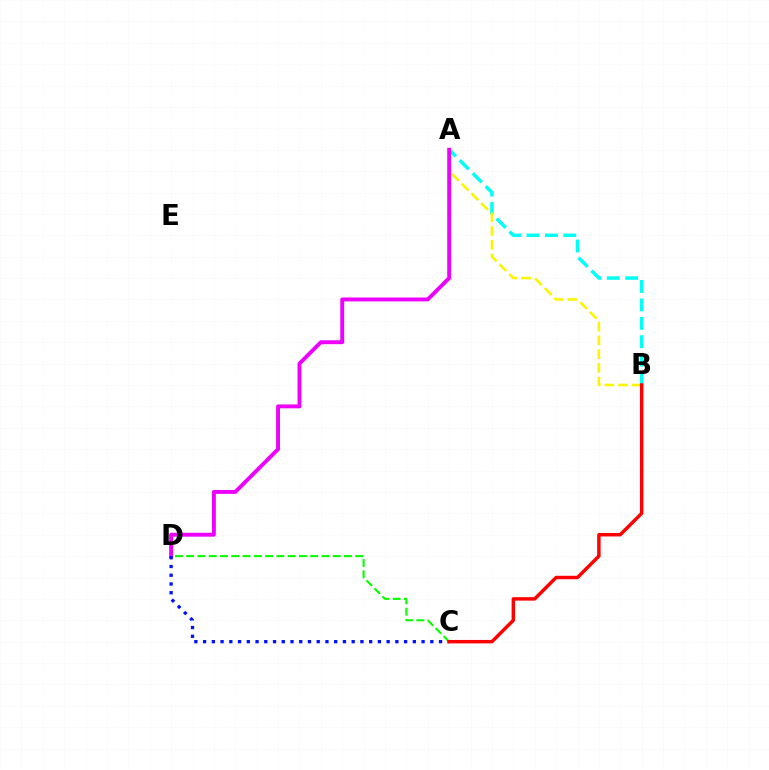{('A', 'B'): [{'color': '#00fff6', 'line_style': 'dashed', 'thickness': 2.5}, {'color': '#fcf500', 'line_style': 'dashed', 'thickness': 1.87}], ('A', 'D'): [{'color': '#ee00ff', 'line_style': 'solid', 'thickness': 2.8}], ('C', 'D'): [{'color': '#08ff00', 'line_style': 'dashed', 'thickness': 1.53}, {'color': '#0010ff', 'line_style': 'dotted', 'thickness': 2.37}], ('B', 'C'): [{'color': '#ff0000', 'line_style': 'solid', 'thickness': 2.48}]}